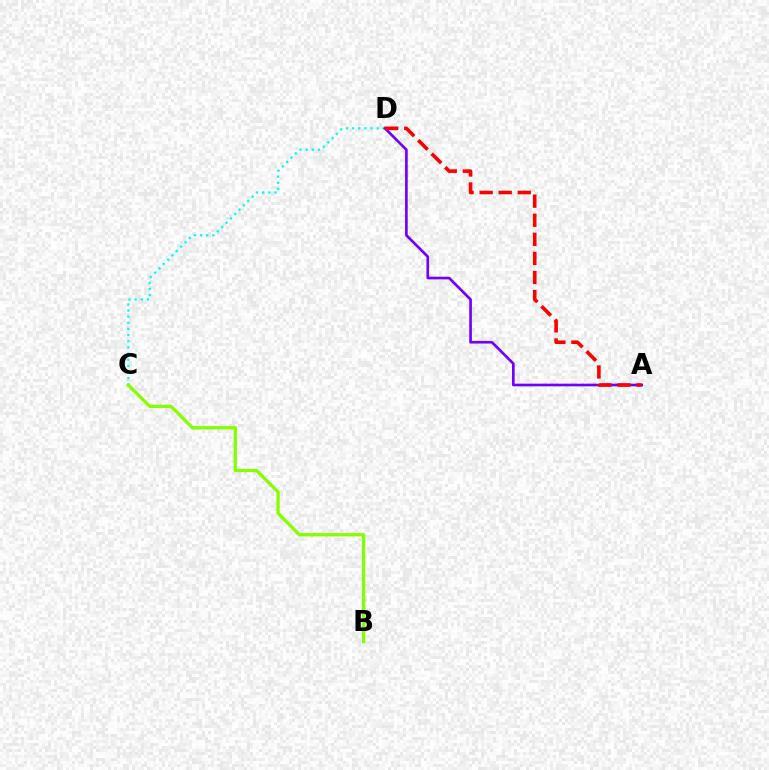{('C', 'D'): [{'color': '#00fff6', 'line_style': 'dotted', 'thickness': 1.67}], ('B', 'C'): [{'color': '#84ff00', 'line_style': 'solid', 'thickness': 2.35}], ('A', 'D'): [{'color': '#7200ff', 'line_style': 'solid', 'thickness': 1.92}, {'color': '#ff0000', 'line_style': 'dashed', 'thickness': 2.59}]}